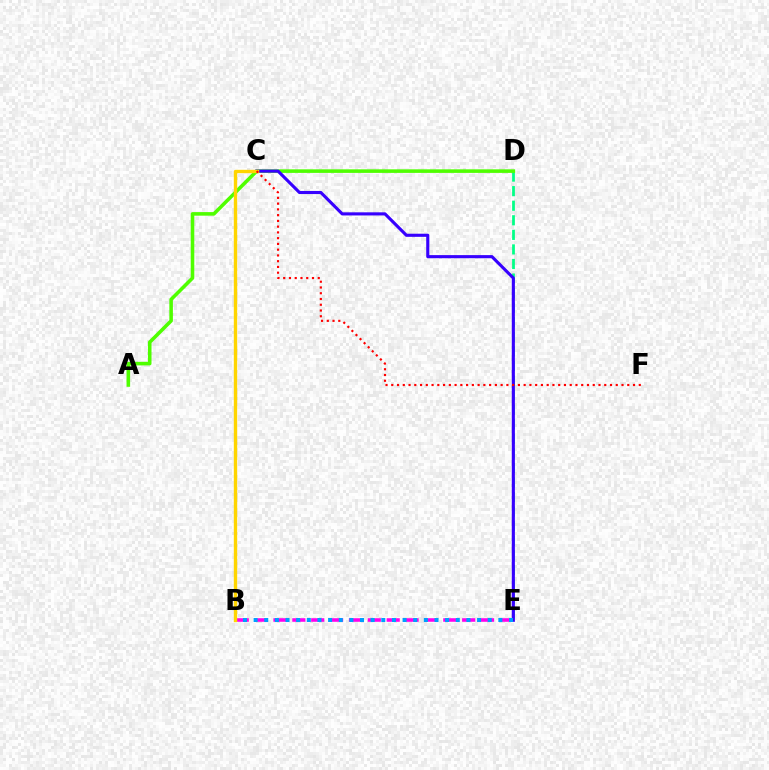{('D', 'E'): [{'color': '#00ff86', 'line_style': 'dashed', 'thickness': 1.98}], ('B', 'E'): [{'color': '#ff00ed', 'line_style': 'dashed', 'thickness': 2.56}, {'color': '#009eff', 'line_style': 'dotted', 'thickness': 2.89}], ('A', 'D'): [{'color': '#4fff00', 'line_style': 'solid', 'thickness': 2.57}], ('C', 'E'): [{'color': '#3700ff', 'line_style': 'solid', 'thickness': 2.24}], ('B', 'C'): [{'color': '#ffd500', 'line_style': 'solid', 'thickness': 2.43}], ('C', 'F'): [{'color': '#ff0000', 'line_style': 'dotted', 'thickness': 1.56}]}